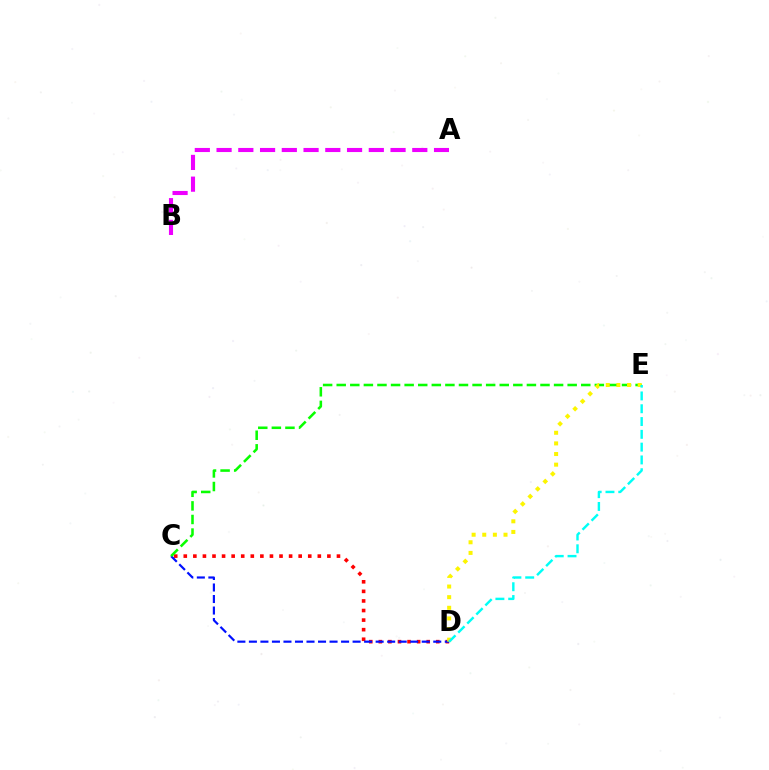{('C', 'D'): [{'color': '#ff0000', 'line_style': 'dotted', 'thickness': 2.6}, {'color': '#0010ff', 'line_style': 'dashed', 'thickness': 1.57}], ('C', 'E'): [{'color': '#08ff00', 'line_style': 'dashed', 'thickness': 1.85}], ('A', 'B'): [{'color': '#ee00ff', 'line_style': 'dashed', 'thickness': 2.95}], ('D', 'E'): [{'color': '#fcf500', 'line_style': 'dotted', 'thickness': 2.89}, {'color': '#00fff6', 'line_style': 'dashed', 'thickness': 1.74}]}